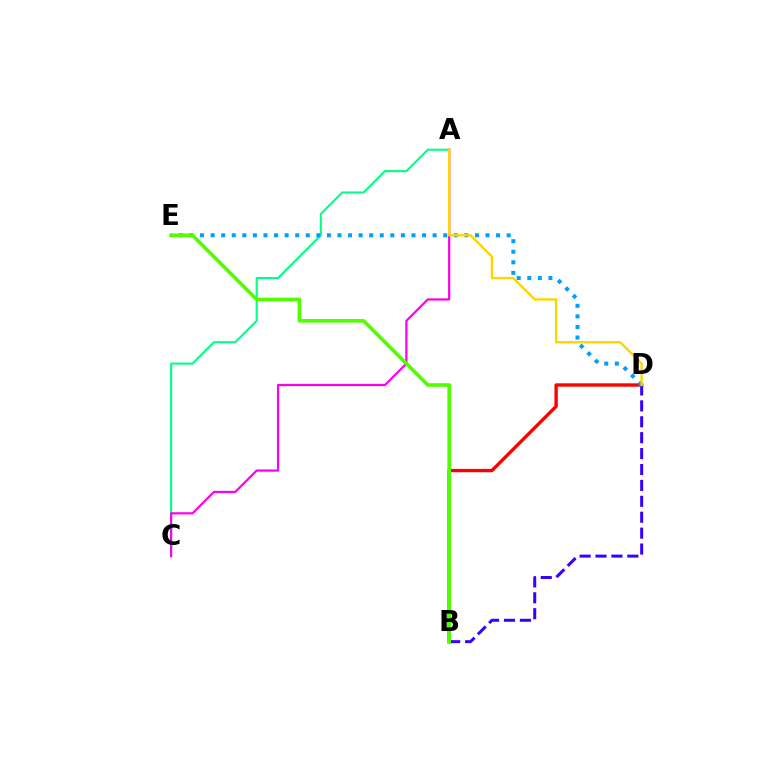{('A', 'C'): [{'color': '#00ff86', 'line_style': 'solid', 'thickness': 1.5}, {'color': '#ff00ed', 'line_style': 'solid', 'thickness': 1.6}], ('B', 'D'): [{'color': '#ff0000', 'line_style': 'solid', 'thickness': 2.42}, {'color': '#3700ff', 'line_style': 'dashed', 'thickness': 2.16}], ('D', 'E'): [{'color': '#009eff', 'line_style': 'dotted', 'thickness': 2.87}], ('A', 'D'): [{'color': '#ffd500', 'line_style': 'solid', 'thickness': 1.71}], ('B', 'E'): [{'color': '#4fff00', 'line_style': 'solid', 'thickness': 2.61}]}